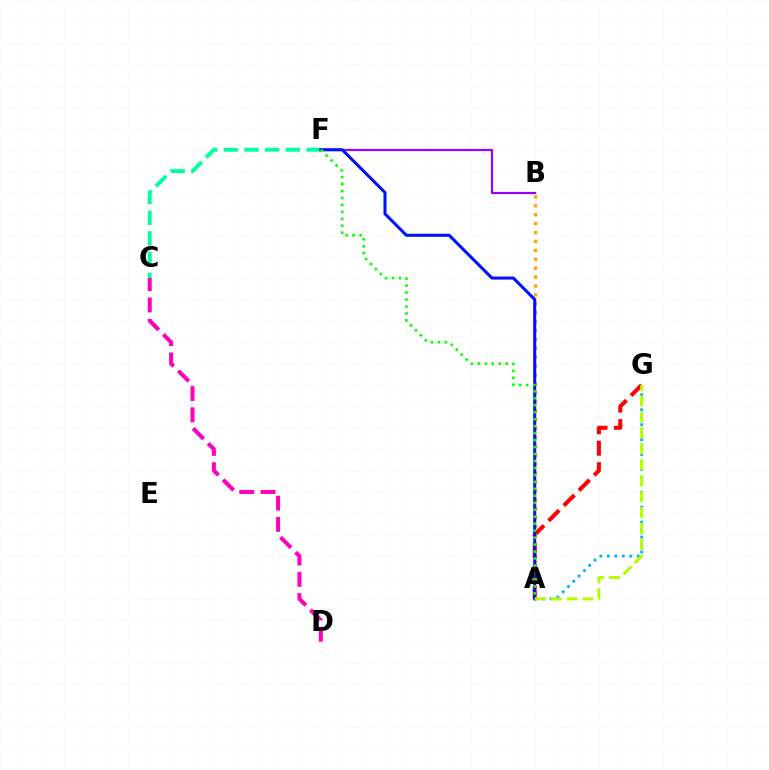{('A', 'G'): [{'color': '#00b5ff', 'line_style': 'dotted', 'thickness': 2.04}, {'color': '#ff0000', 'line_style': 'dashed', 'thickness': 2.92}, {'color': '#b3ff00', 'line_style': 'dashed', 'thickness': 2.16}], ('C', 'D'): [{'color': '#ff00bd', 'line_style': 'dashed', 'thickness': 2.89}], ('A', 'B'): [{'color': '#ffa500', 'line_style': 'dotted', 'thickness': 2.42}], ('B', 'F'): [{'color': '#9b00ff', 'line_style': 'solid', 'thickness': 1.57}], ('C', 'F'): [{'color': '#00ff9d', 'line_style': 'dashed', 'thickness': 2.81}], ('A', 'F'): [{'color': '#0010ff', 'line_style': 'solid', 'thickness': 2.19}, {'color': '#08ff00', 'line_style': 'dotted', 'thickness': 1.89}]}